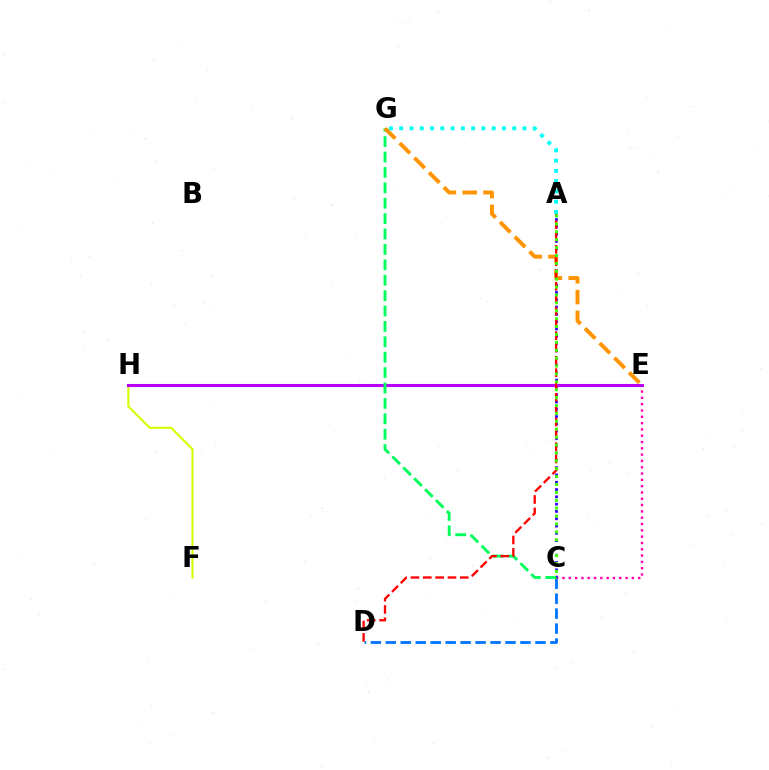{('C', 'D'): [{'color': '#0074ff', 'line_style': 'dashed', 'thickness': 2.03}], ('C', 'E'): [{'color': '#ff00ac', 'line_style': 'dotted', 'thickness': 1.71}], ('A', 'C'): [{'color': '#2500ff', 'line_style': 'dotted', 'thickness': 1.98}, {'color': '#3dff00', 'line_style': 'dotted', 'thickness': 2.15}], ('F', 'H'): [{'color': '#d1ff00', 'line_style': 'solid', 'thickness': 1.51}], ('E', 'H'): [{'color': '#b900ff', 'line_style': 'solid', 'thickness': 2.2}], ('C', 'G'): [{'color': '#00ff5c', 'line_style': 'dashed', 'thickness': 2.09}], ('E', 'G'): [{'color': '#ff9400', 'line_style': 'dashed', 'thickness': 2.83}], ('A', 'D'): [{'color': '#ff0000', 'line_style': 'dashed', 'thickness': 1.68}], ('A', 'G'): [{'color': '#00fff6', 'line_style': 'dotted', 'thickness': 2.79}]}